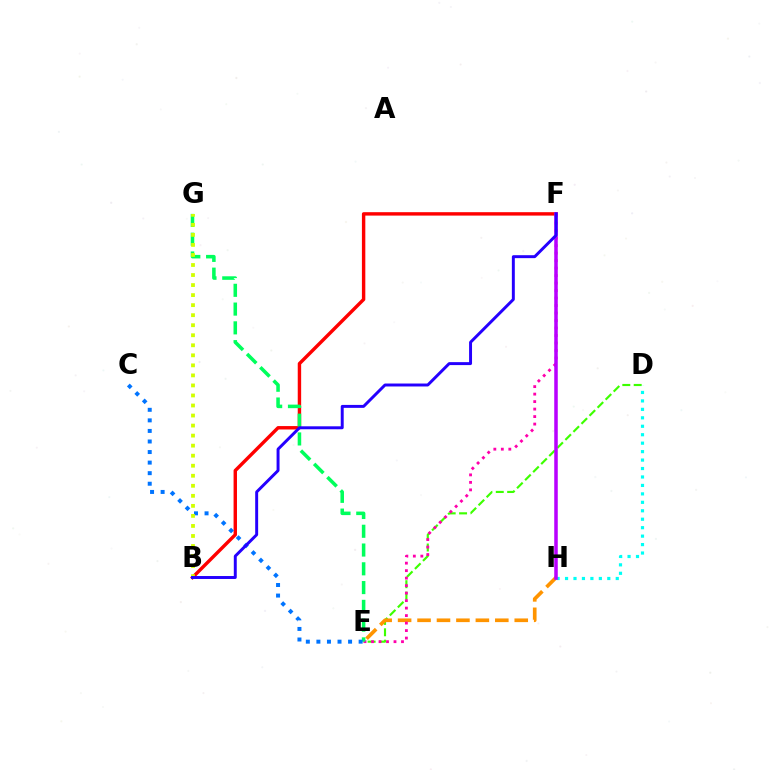{('D', 'E'): [{'color': '#3dff00', 'line_style': 'dashed', 'thickness': 1.55}], ('B', 'F'): [{'color': '#ff0000', 'line_style': 'solid', 'thickness': 2.46}, {'color': '#2500ff', 'line_style': 'solid', 'thickness': 2.12}], ('E', 'H'): [{'color': '#ff9400', 'line_style': 'dashed', 'thickness': 2.64}], ('E', 'F'): [{'color': '#ff00ac', 'line_style': 'dotted', 'thickness': 2.04}], ('E', 'G'): [{'color': '#00ff5c', 'line_style': 'dashed', 'thickness': 2.55}], ('C', 'E'): [{'color': '#0074ff', 'line_style': 'dotted', 'thickness': 2.87}], ('D', 'H'): [{'color': '#00fff6', 'line_style': 'dotted', 'thickness': 2.3}], ('B', 'G'): [{'color': '#d1ff00', 'line_style': 'dotted', 'thickness': 2.73}], ('F', 'H'): [{'color': '#b900ff', 'line_style': 'solid', 'thickness': 2.54}]}